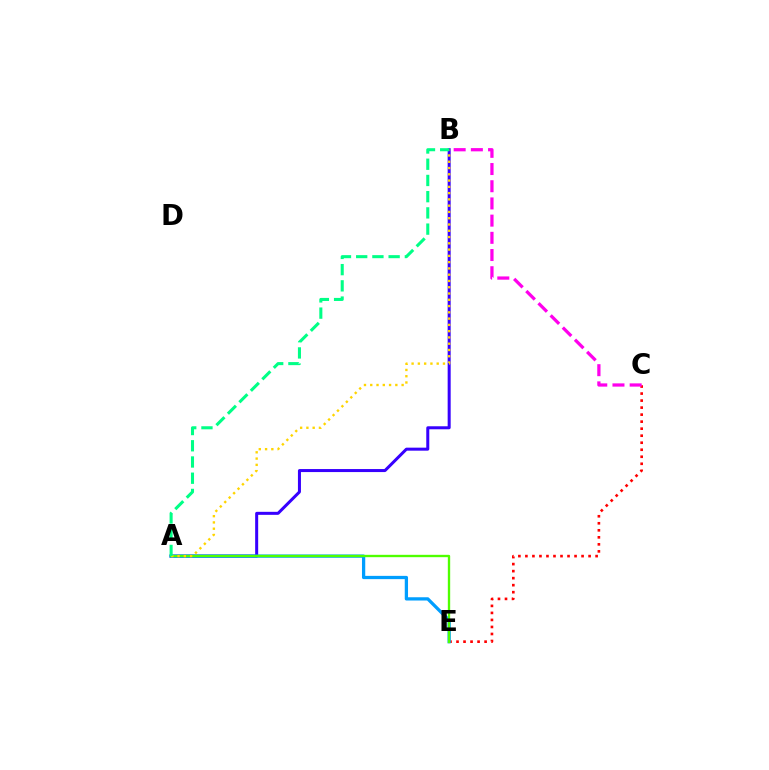{('A', 'B'): [{'color': '#3700ff', 'line_style': 'solid', 'thickness': 2.17}, {'color': '#ffd500', 'line_style': 'dotted', 'thickness': 1.7}, {'color': '#00ff86', 'line_style': 'dashed', 'thickness': 2.2}], ('C', 'E'): [{'color': '#ff0000', 'line_style': 'dotted', 'thickness': 1.91}], ('A', 'E'): [{'color': '#009eff', 'line_style': 'solid', 'thickness': 2.35}, {'color': '#4fff00', 'line_style': 'solid', 'thickness': 1.69}], ('B', 'C'): [{'color': '#ff00ed', 'line_style': 'dashed', 'thickness': 2.34}]}